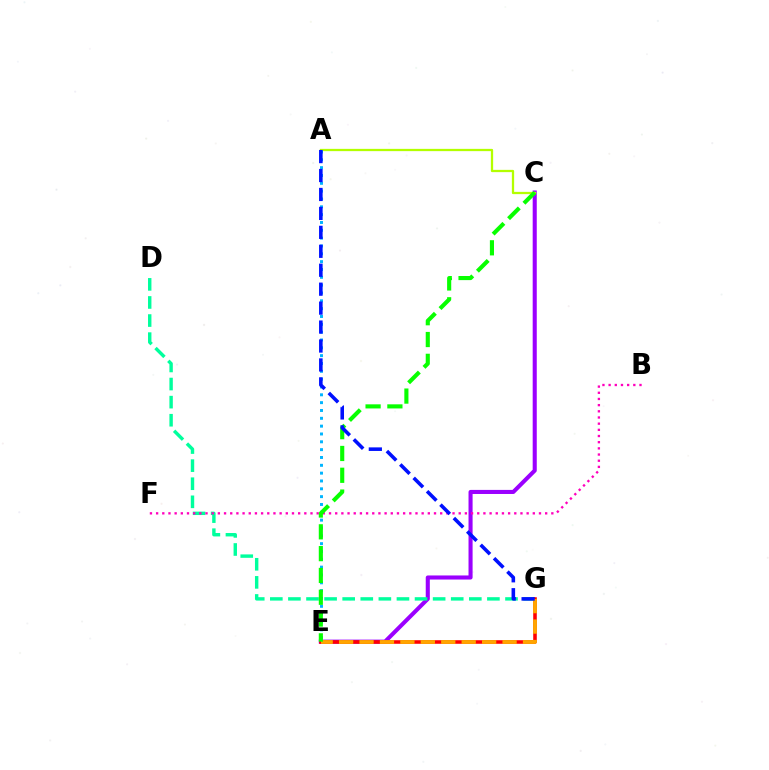{('C', 'E'): [{'color': '#9b00ff', 'line_style': 'solid', 'thickness': 2.93}, {'color': '#08ff00', 'line_style': 'dashed', 'thickness': 2.96}], ('D', 'G'): [{'color': '#00ff9d', 'line_style': 'dashed', 'thickness': 2.46}], ('E', 'G'): [{'color': '#ff0000', 'line_style': 'solid', 'thickness': 2.57}, {'color': '#ffa500', 'line_style': 'dashed', 'thickness': 2.78}], ('B', 'F'): [{'color': '#ff00bd', 'line_style': 'dotted', 'thickness': 1.68}], ('A', 'C'): [{'color': '#b3ff00', 'line_style': 'solid', 'thickness': 1.63}], ('A', 'E'): [{'color': '#00b5ff', 'line_style': 'dotted', 'thickness': 2.13}], ('A', 'G'): [{'color': '#0010ff', 'line_style': 'dashed', 'thickness': 2.57}]}